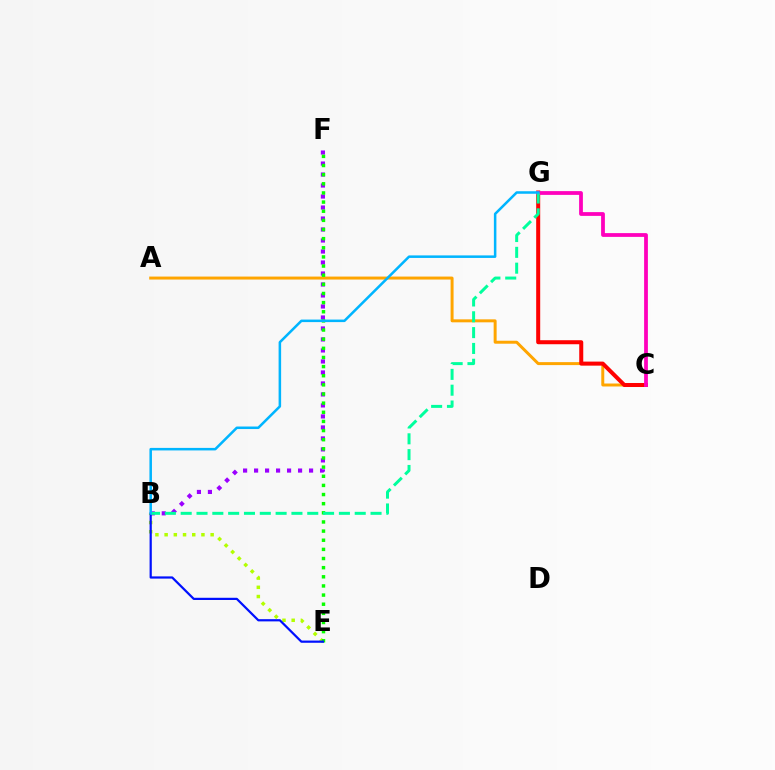{('A', 'C'): [{'color': '#ffa500', 'line_style': 'solid', 'thickness': 2.14}], ('B', 'F'): [{'color': '#9b00ff', 'line_style': 'dotted', 'thickness': 2.99}], ('B', 'E'): [{'color': '#b3ff00', 'line_style': 'dotted', 'thickness': 2.5}, {'color': '#0010ff', 'line_style': 'solid', 'thickness': 1.6}], ('E', 'F'): [{'color': '#08ff00', 'line_style': 'dotted', 'thickness': 2.48}], ('C', 'G'): [{'color': '#ff0000', 'line_style': 'solid', 'thickness': 2.89}, {'color': '#ff00bd', 'line_style': 'solid', 'thickness': 2.72}], ('B', 'G'): [{'color': '#00ff9d', 'line_style': 'dashed', 'thickness': 2.15}, {'color': '#00b5ff', 'line_style': 'solid', 'thickness': 1.82}]}